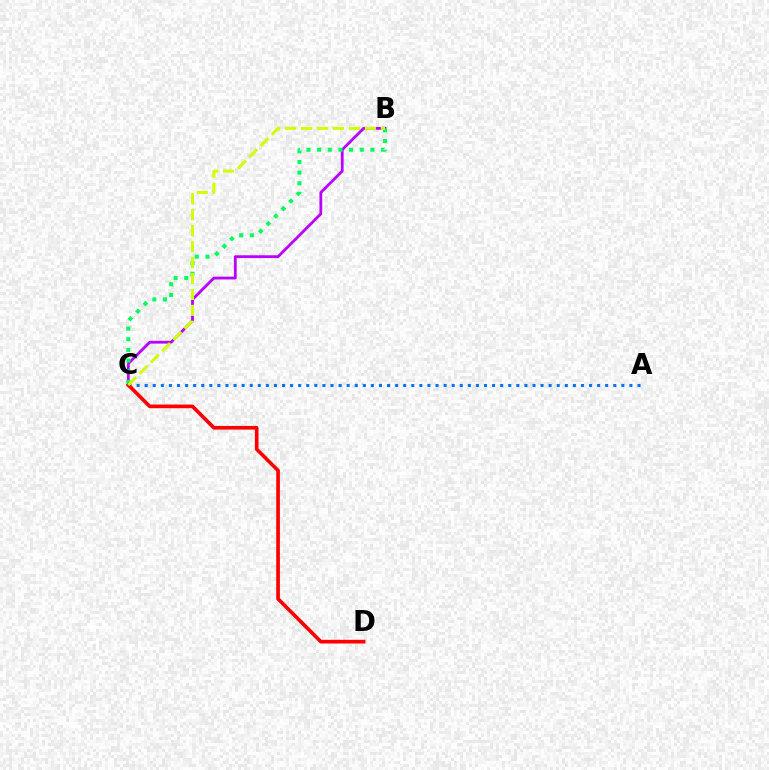{('B', 'C'): [{'color': '#b900ff', 'line_style': 'solid', 'thickness': 2.01}, {'color': '#00ff5c', 'line_style': 'dotted', 'thickness': 2.89}, {'color': '#d1ff00', 'line_style': 'dashed', 'thickness': 2.17}], ('A', 'C'): [{'color': '#0074ff', 'line_style': 'dotted', 'thickness': 2.2}], ('C', 'D'): [{'color': '#ff0000', 'line_style': 'solid', 'thickness': 2.64}]}